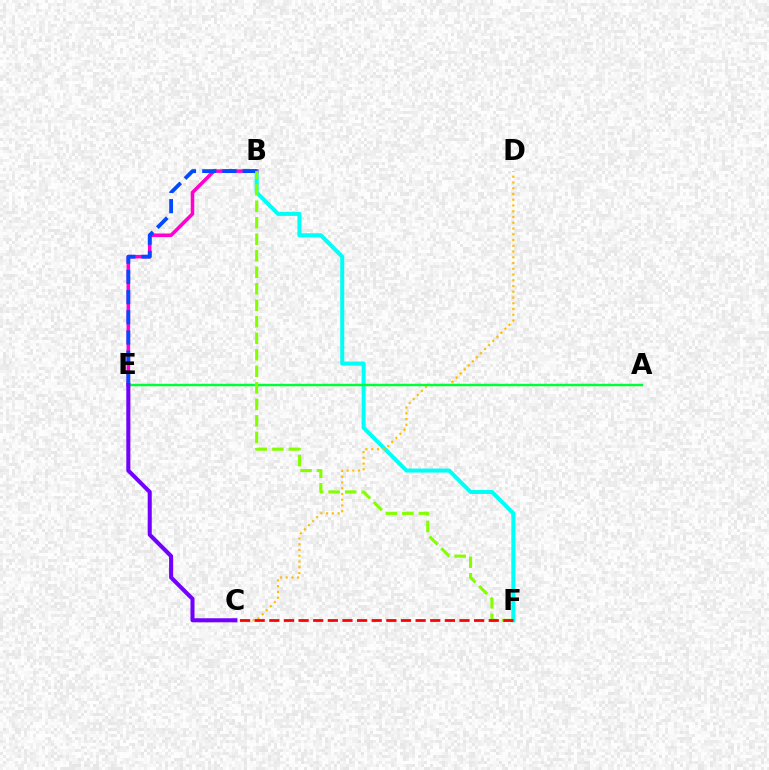{('B', 'F'): [{'color': '#00fff6', 'line_style': 'solid', 'thickness': 2.89}, {'color': '#84ff00', 'line_style': 'dashed', 'thickness': 2.24}], ('C', 'D'): [{'color': '#ffbd00', 'line_style': 'dotted', 'thickness': 1.56}], ('B', 'E'): [{'color': '#ff00cf', 'line_style': 'solid', 'thickness': 2.57}, {'color': '#004bff', 'line_style': 'dashed', 'thickness': 2.74}], ('A', 'E'): [{'color': '#00ff39', 'line_style': 'solid', 'thickness': 1.76}], ('C', 'E'): [{'color': '#7200ff', 'line_style': 'solid', 'thickness': 2.92}], ('C', 'F'): [{'color': '#ff0000', 'line_style': 'dashed', 'thickness': 1.99}]}